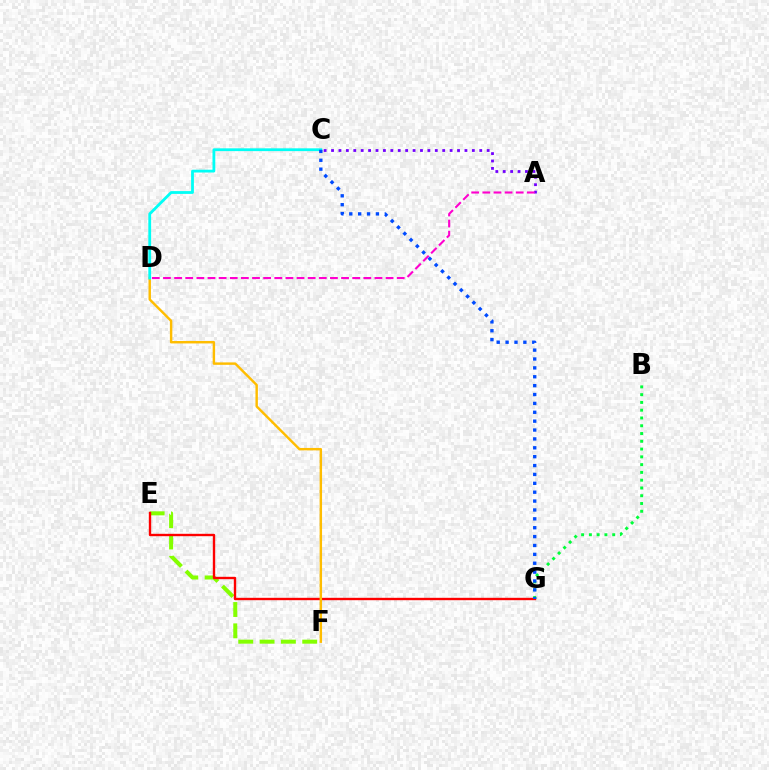{('E', 'F'): [{'color': '#84ff00', 'line_style': 'dashed', 'thickness': 2.9}], ('E', 'G'): [{'color': '#ff0000', 'line_style': 'solid', 'thickness': 1.71}], ('D', 'F'): [{'color': '#ffbd00', 'line_style': 'solid', 'thickness': 1.75}], ('B', 'G'): [{'color': '#00ff39', 'line_style': 'dotted', 'thickness': 2.11}], ('C', 'D'): [{'color': '#00fff6', 'line_style': 'solid', 'thickness': 2.01}], ('A', 'C'): [{'color': '#7200ff', 'line_style': 'dotted', 'thickness': 2.01}], ('A', 'D'): [{'color': '#ff00cf', 'line_style': 'dashed', 'thickness': 1.51}], ('C', 'G'): [{'color': '#004bff', 'line_style': 'dotted', 'thickness': 2.41}]}